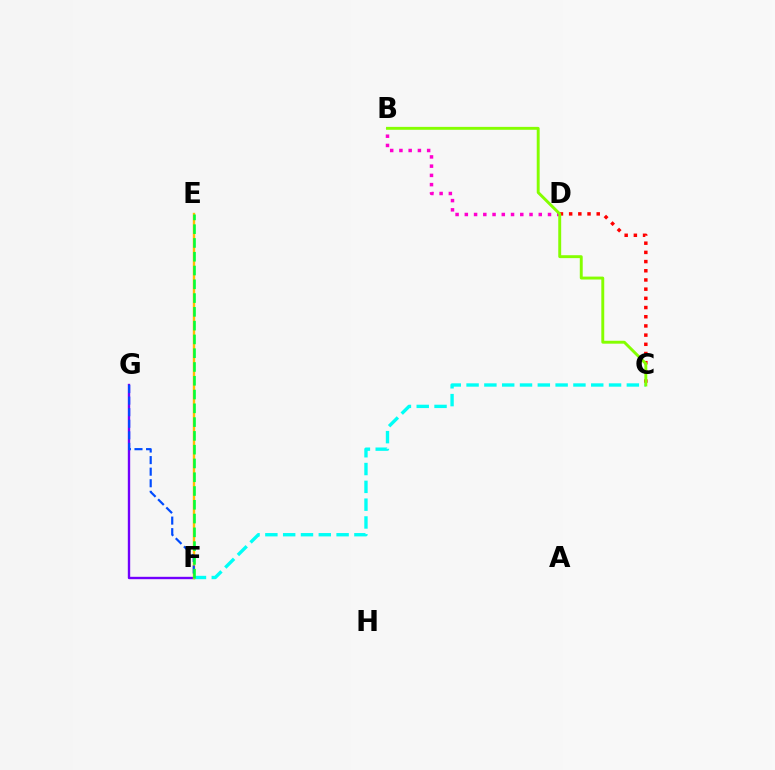{('B', 'D'): [{'color': '#ff00cf', 'line_style': 'dotted', 'thickness': 2.51}], ('C', 'D'): [{'color': '#ff0000', 'line_style': 'dotted', 'thickness': 2.5}], ('F', 'G'): [{'color': '#7200ff', 'line_style': 'solid', 'thickness': 1.71}, {'color': '#004bff', 'line_style': 'dashed', 'thickness': 1.57}], ('C', 'F'): [{'color': '#00fff6', 'line_style': 'dashed', 'thickness': 2.42}], ('E', 'F'): [{'color': '#ffbd00', 'line_style': 'solid', 'thickness': 1.73}, {'color': '#00ff39', 'line_style': 'dashed', 'thickness': 1.87}], ('B', 'C'): [{'color': '#84ff00', 'line_style': 'solid', 'thickness': 2.1}]}